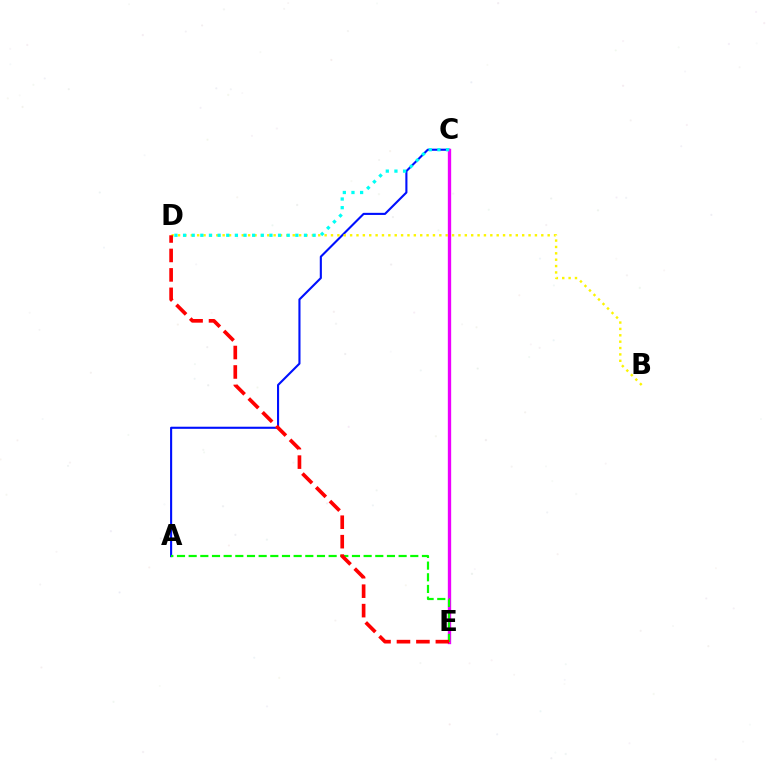{('A', 'C'): [{'color': '#0010ff', 'line_style': 'solid', 'thickness': 1.52}], ('C', 'E'): [{'color': '#ee00ff', 'line_style': 'solid', 'thickness': 2.4}], ('A', 'E'): [{'color': '#08ff00', 'line_style': 'dashed', 'thickness': 1.58}], ('B', 'D'): [{'color': '#fcf500', 'line_style': 'dotted', 'thickness': 1.73}], ('D', 'E'): [{'color': '#ff0000', 'line_style': 'dashed', 'thickness': 2.64}], ('C', 'D'): [{'color': '#00fff6', 'line_style': 'dotted', 'thickness': 2.35}]}